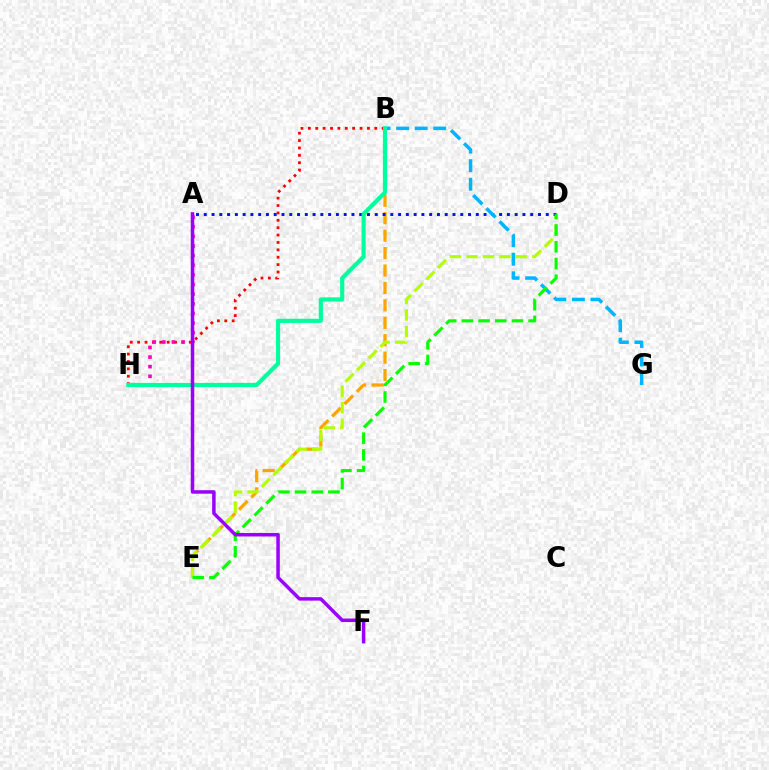{('B', 'H'): [{'color': '#ff0000', 'line_style': 'dotted', 'thickness': 2.01}, {'color': '#00ff9d', 'line_style': 'solid', 'thickness': 2.99}], ('B', 'E'): [{'color': '#ffa500', 'line_style': 'dashed', 'thickness': 2.37}], ('D', 'E'): [{'color': '#b3ff00', 'line_style': 'dashed', 'thickness': 2.24}, {'color': '#08ff00', 'line_style': 'dashed', 'thickness': 2.27}], ('A', 'D'): [{'color': '#0010ff', 'line_style': 'dotted', 'thickness': 2.11}], ('A', 'H'): [{'color': '#ff00bd', 'line_style': 'dotted', 'thickness': 2.62}], ('B', 'G'): [{'color': '#00b5ff', 'line_style': 'dashed', 'thickness': 2.52}], ('A', 'F'): [{'color': '#9b00ff', 'line_style': 'solid', 'thickness': 2.52}]}